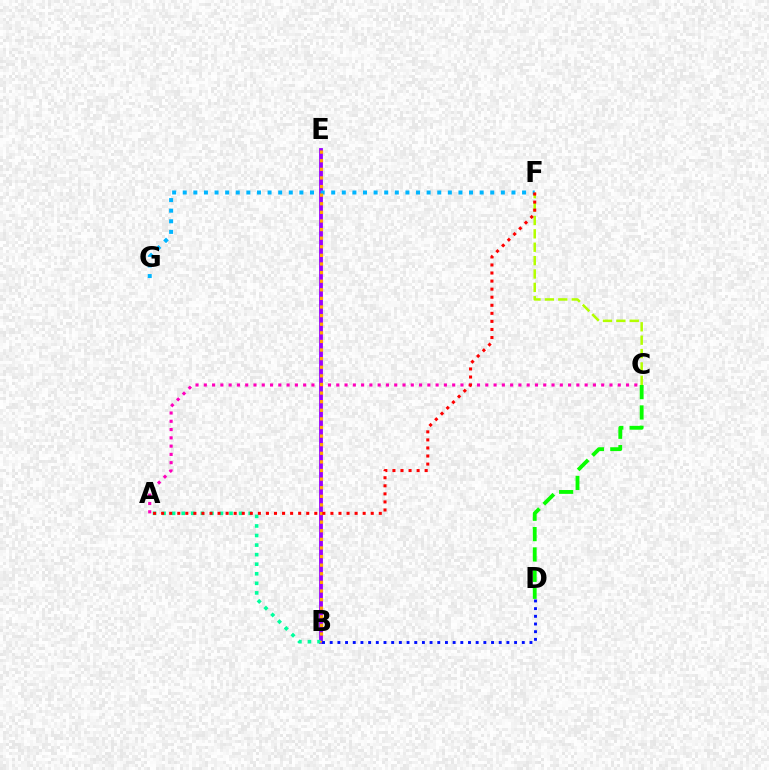{('C', 'F'): [{'color': '#b3ff00', 'line_style': 'dashed', 'thickness': 1.82}], ('B', 'E'): [{'color': '#9b00ff', 'line_style': 'solid', 'thickness': 2.76}, {'color': '#ffa500', 'line_style': 'dotted', 'thickness': 2.34}], ('C', 'D'): [{'color': '#08ff00', 'line_style': 'dashed', 'thickness': 2.76}], ('A', 'B'): [{'color': '#00ff9d', 'line_style': 'dotted', 'thickness': 2.6}], ('F', 'G'): [{'color': '#00b5ff', 'line_style': 'dotted', 'thickness': 2.88}], ('A', 'C'): [{'color': '#ff00bd', 'line_style': 'dotted', 'thickness': 2.25}], ('A', 'F'): [{'color': '#ff0000', 'line_style': 'dotted', 'thickness': 2.19}], ('B', 'D'): [{'color': '#0010ff', 'line_style': 'dotted', 'thickness': 2.09}]}